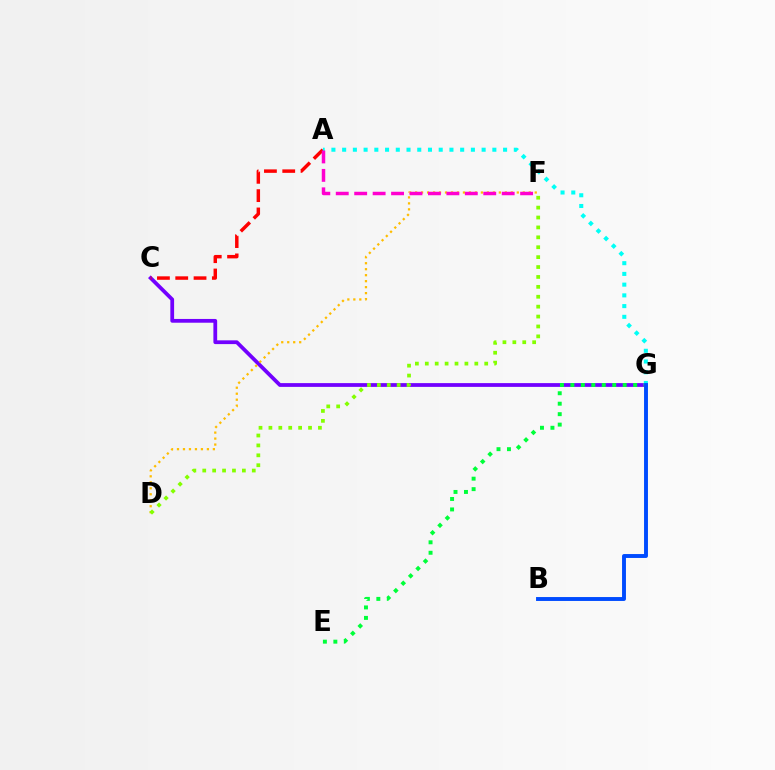{('C', 'G'): [{'color': '#7200ff', 'line_style': 'solid', 'thickness': 2.71}], ('A', 'C'): [{'color': '#ff0000', 'line_style': 'dashed', 'thickness': 2.49}], ('D', 'F'): [{'color': '#ffbd00', 'line_style': 'dotted', 'thickness': 1.63}, {'color': '#84ff00', 'line_style': 'dotted', 'thickness': 2.69}], ('E', 'G'): [{'color': '#00ff39', 'line_style': 'dotted', 'thickness': 2.84}], ('A', 'G'): [{'color': '#00fff6', 'line_style': 'dotted', 'thickness': 2.92}], ('A', 'F'): [{'color': '#ff00cf', 'line_style': 'dashed', 'thickness': 2.5}], ('B', 'G'): [{'color': '#004bff', 'line_style': 'solid', 'thickness': 2.81}]}